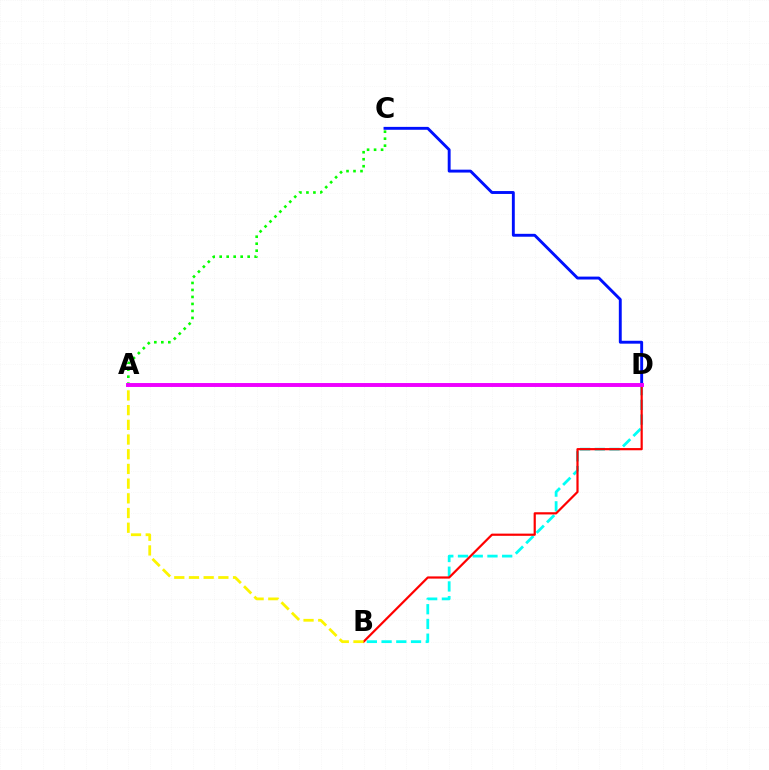{('A', 'C'): [{'color': '#08ff00', 'line_style': 'dotted', 'thickness': 1.9}], ('B', 'D'): [{'color': '#00fff6', 'line_style': 'dashed', 'thickness': 2.0}, {'color': '#ff0000', 'line_style': 'solid', 'thickness': 1.58}], ('C', 'D'): [{'color': '#0010ff', 'line_style': 'solid', 'thickness': 2.09}], ('A', 'B'): [{'color': '#fcf500', 'line_style': 'dashed', 'thickness': 2.0}], ('A', 'D'): [{'color': '#ee00ff', 'line_style': 'solid', 'thickness': 2.83}]}